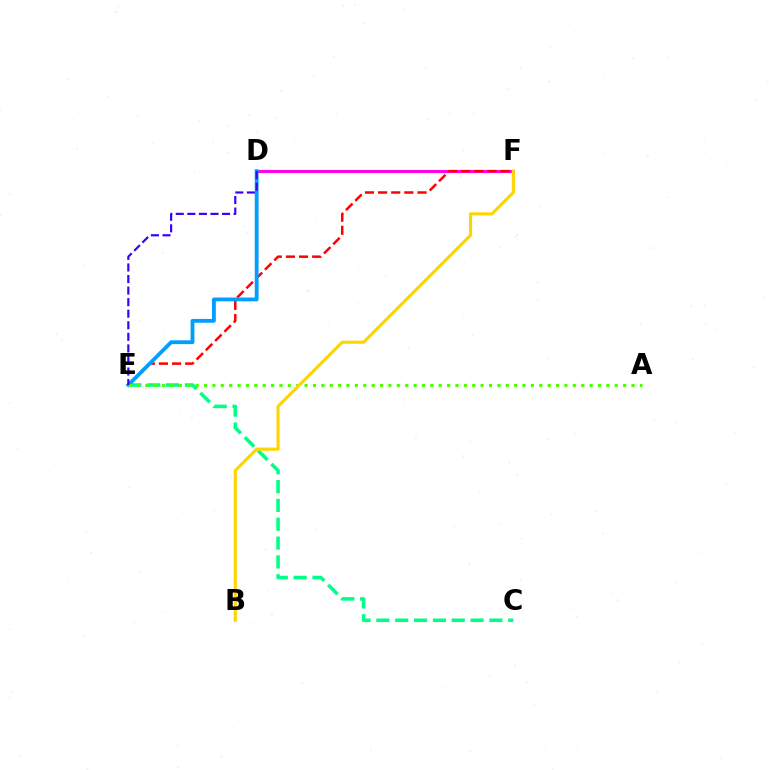{('D', 'F'): [{'color': '#ff00ed', 'line_style': 'solid', 'thickness': 2.19}], ('C', 'E'): [{'color': '#00ff86', 'line_style': 'dashed', 'thickness': 2.56}], ('E', 'F'): [{'color': '#ff0000', 'line_style': 'dashed', 'thickness': 1.78}], ('D', 'E'): [{'color': '#009eff', 'line_style': 'solid', 'thickness': 2.75}, {'color': '#3700ff', 'line_style': 'dashed', 'thickness': 1.57}], ('A', 'E'): [{'color': '#4fff00', 'line_style': 'dotted', 'thickness': 2.28}], ('B', 'F'): [{'color': '#ffd500', 'line_style': 'solid', 'thickness': 2.26}]}